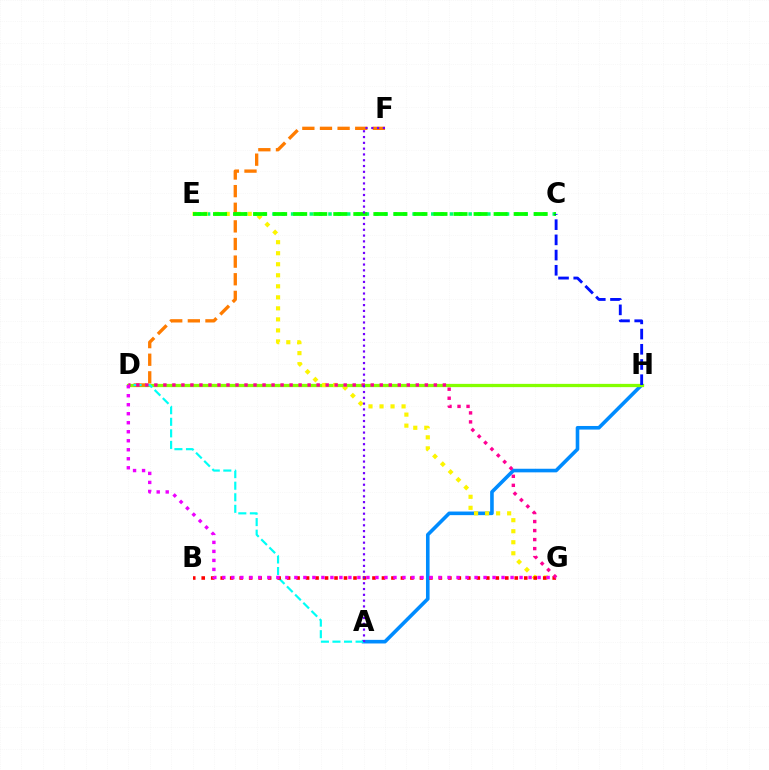{('A', 'H'): [{'color': '#008cff', 'line_style': 'solid', 'thickness': 2.59}], ('D', 'H'): [{'color': '#84ff00', 'line_style': 'solid', 'thickness': 2.35}], ('D', 'F'): [{'color': '#ff7c00', 'line_style': 'dashed', 'thickness': 2.39}], ('C', 'E'): [{'color': '#00ff74', 'line_style': 'dotted', 'thickness': 2.54}, {'color': '#08ff00', 'line_style': 'dashed', 'thickness': 2.72}], ('A', 'D'): [{'color': '#00fff6', 'line_style': 'dashed', 'thickness': 1.57}], ('E', 'G'): [{'color': '#fcf500', 'line_style': 'dotted', 'thickness': 3.0}], ('B', 'G'): [{'color': '#ff0000', 'line_style': 'dotted', 'thickness': 2.58}], ('D', 'G'): [{'color': '#ff0094', 'line_style': 'dotted', 'thickness': 2.45}, {'color': '#ee00ff', 'line_style': 'dotted', 'thickness': 2.45}], ('C', 'H'): [{'color': '#0010ff', 'line_style': 'dashed', 'thickness': 2.07}], ('A', 'F'): [{'color': '#7200ff', 'line_style': 'dotted', 'thickness': 1.57}]}